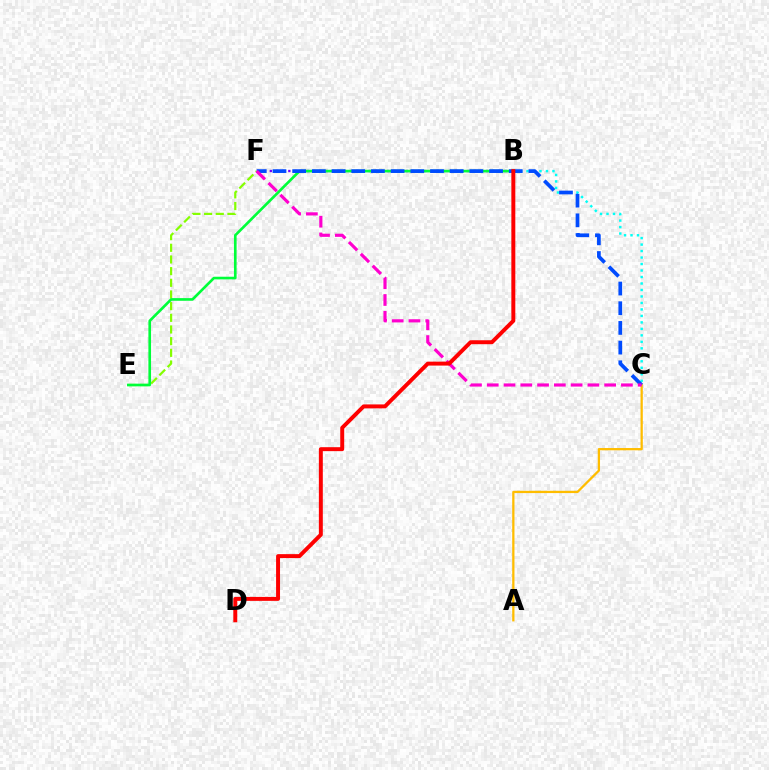{('E', 'F'): [{'color': '#84ff00', 'line_style': 'dashed', 'thickness': 1.59}], ('A', 'C'): [{'color': '#ffbd00', 'line_style': 'solid', 'thickness': 1.64}], ('B', 'F'): [{'color': '#7200ff', 'line_style': 'dotted', 'thickness': 1.68}], ('B', 'C'): [{'color': '#00fff6', 'line_style': 'dotted', 'thickness': 1.76}], ('B', 'E'): [{'color': '#00ff39', 'line_style': 'solid', 'thickness': 1.91}], ('C', 'F'): [{'color': '#004bff', 'line_style': 'dashed', 'thickness': 2.67}, {'color': '#ff00cf', 'line_style': 'dashed', 'thickness': 2.28}], ('B', 'D'): [{'color': '#ff0000', 'line_style': 'solid', 'thickness': 2.84}]}